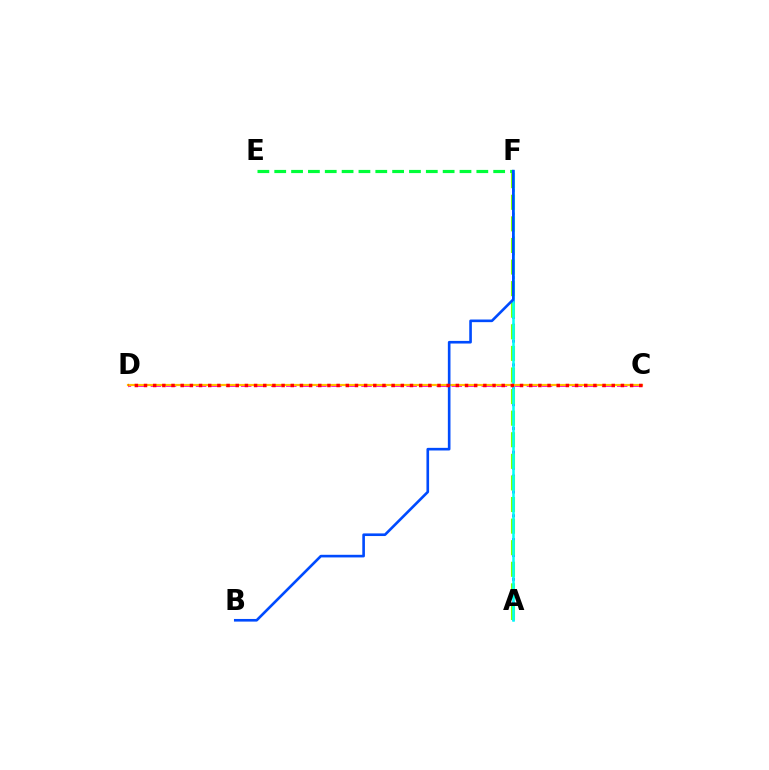{('A', 'F'): [{'color': '#7200ff', 'line_style': 'dotted', 'thickness': 2.16}, {'color': '#84ff00', 'line_style': 'dashed', 'thickness': 2.93}, {'color': '#00fff6', 'line_style': 'solid', 'thickness': 1.82}], ('C', 'D'): [{'color': '#ff00cf', 'line_style': 'dashed', 'thickness': 2.04}, {'color': '#ffbd00', 'line_style': 'solid', 'thickness': 1.57}, {'color': '#ff0000', 'line_style': 'dotted', 'thickness': 2.49}], ('E', 'F'): [{'color': '#00ff39', 'line_style': 'dashed', 'thickness': 2.29}], ('B', 'F'): [{'color': '#004bff', 'line_style': 'solid', 'thickness': 1.89}]}